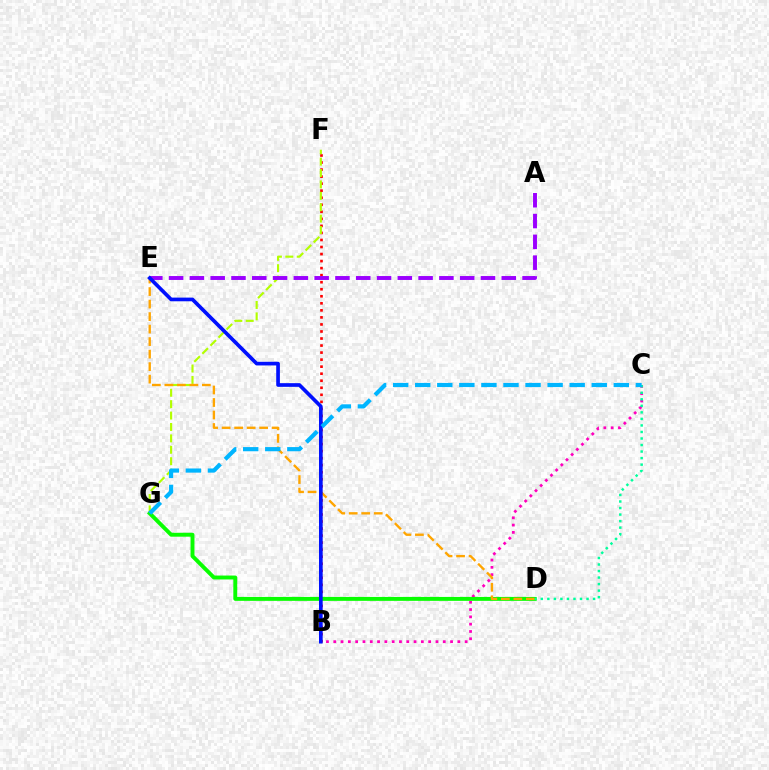{('B', 'F'): [{'color': '#ff0000', 'line_style': 'dotted', 'thickness': 1.91}], ('F', 'G'): [{'color': '#b3ff00', 'line_style': 'dashed', 'thickness': 1.55}], ('A', 'E'): [{'color': '#9b00ff', 'line_style': 'dashed', 'thickness': 2.82}], ('B', 'C'): [{'color': '#ff00bd', 'line_style': 'dotted', 'thickness': 1.98}], ('D', 'G'): [{'color': '#08ff00', 'line_style': 'solid', 'thickness': 2.82}], ('D', 'E'): [{'color': '#ffa500', 'line_style': 'dashed', 'thickness': 1.7}], ('C', 'D'): [{'color': '#00ff9d', 'line_style': 'dotted', 'thickness': 1.77}], ('B', 'E'): [{'color': '#0010ff', 'line_style': 'solid', 'thickness': 2.65}], ('C', 'G'): [{'color': '#00b5ff', 'line_style': 'dashed', 'thickness': 3.0}]}